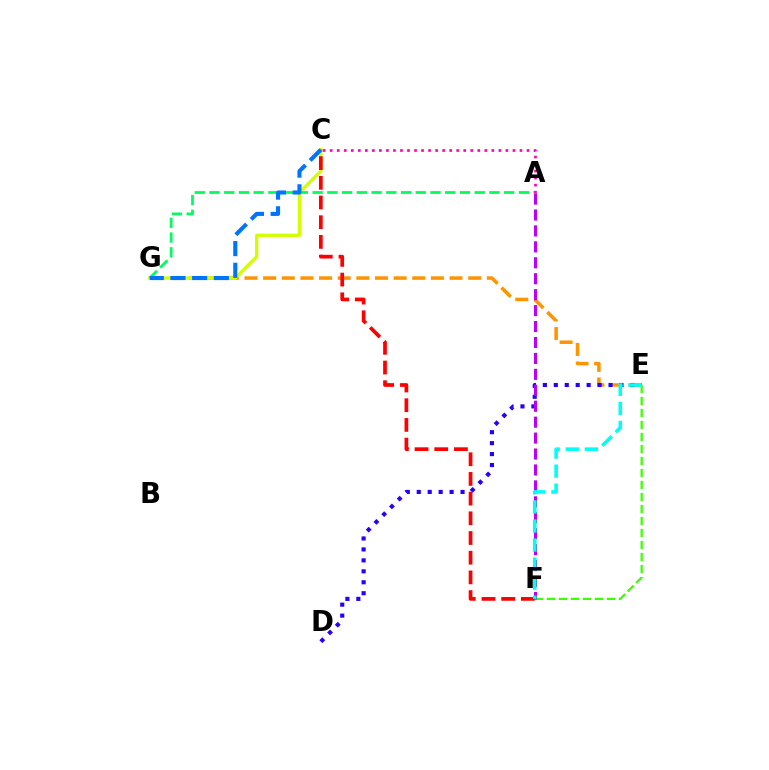{('E', 'G'): [{'color': '#ff9400', 'line_style': 'dashed', 'thickness': 2.53}], ('C', 'G'): [{'color': '#d1ff00', 'line_style': 'solid', 'thickness': 2.37}, {'color': '#0074ff', 'line_style': 'dashed', 'thickness': 2.95}], ('D', 'E'): [{'color': '#2500ff', 'line_style': 'dotted', 'thickness': 2.97}], ('E', 'F'): [{'color': '#3dff00', 'line_style': 'dashed', 'thickness': 1.63}, {'color': '#00fff6', 'line_style': 'dashed', 'thickness': 2.59}], ('A', 'F'): [{'color': '#b900ff', 'line_style': 'dashed', 'thickness': 2.16}], ('C', 'F'): [{'color': '#ff0000', 'line_style': 'dashed', 'thickness': 2.68}], ('A', 'G'): [{'color': '#00ff5c', 'line_style': 'dashed', 'thickness': 2.0}], ('A', 'C'): [{'color': '#ff00ac', 'line_style': 'dotted', 'thickness': 1.91}]}